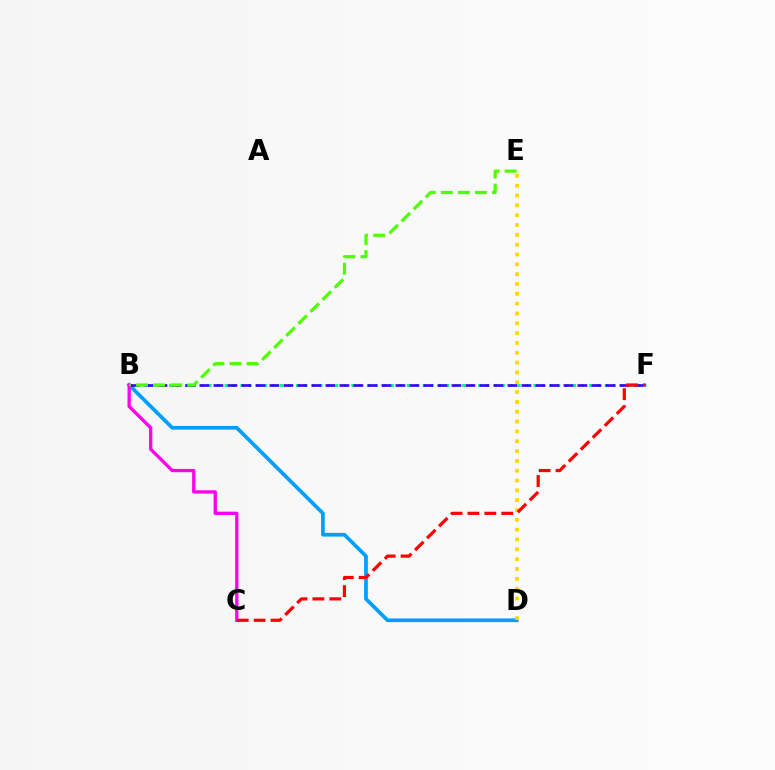{('B', 'D'): [{'color': '#009eff', 'line_style': 'solid', 'thickness': 2.67}], ('B', 'F'): [{'color': '#00ff86', 'line_style': 'dotted', 'thickness': 2.15}, {'color': '#3700ff', 'line_style': 'dashed', 'thickness': 1.9}], ('D', 'E'): [{'color': '#ffd500', 'line_style': 'dotted', 'thickness': 2.67}], ('B', 'C'): [{'color': '#ff00ed', 'line_style': 'solid', 'thickness': 2.38}], ('C', 'F'): [{'color': '#ff0000', 'line_style': 'dashed', 'thickness': 2.3}], ('B', 'E'): [{'color': '#4fff00', 'line_style': 'dashed', 'thickness': 2.32}]}